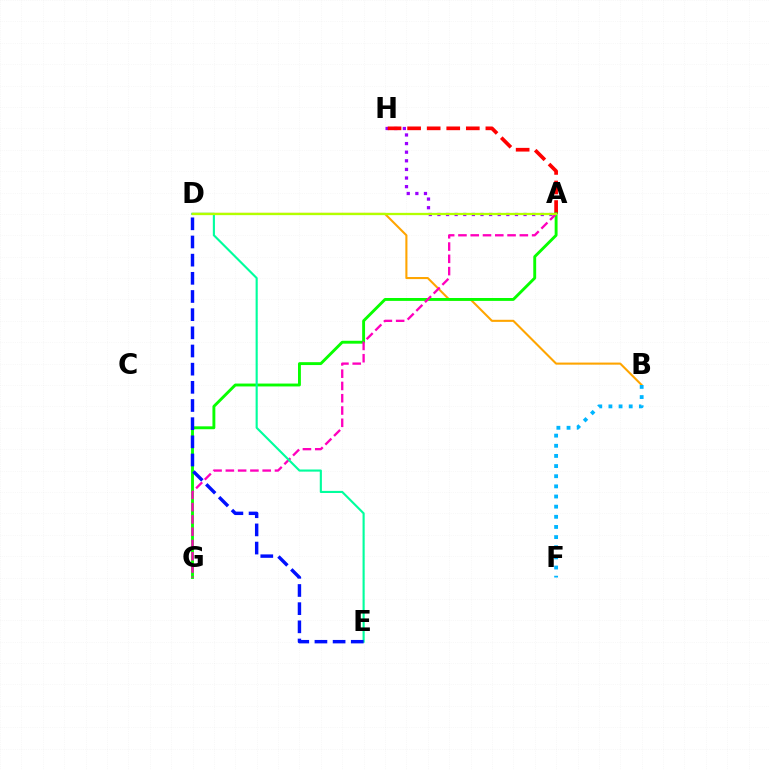{('A', 'H'): [{'color': '#9b00ff', 'line_style': 'dotted', 'thickness': 2.34}, {'color': '#ff0000', 'line_style': 'dashed', 'thickness': 2.66}], ('B', 'D'): [{'color': '#ffa500', 'line_style': 'solid', 'thickness': 1.5}], ('A', 'G'): [{'color': '#08ff00', 'line_style': 'solid', 'thickness': 2.08}, {'color': '#ff00bd', 'line_style': 'dashed', 'thickness': 1.67}], ('B', 'F'): [{'color': '#00b5ff', 'line_style': 'dotted', 'thickness': 2.76}], ('D', 'E'): [{'color': '#00ff9d', 'line_style': 'solid', 'thickness': 1.53}, {'color': '#0010ff', 'line_style': 'dashed', 'thickness': 2.47}], ('A', 'D'): [{'color': '#b3ff00', 'line_style': 'solid', 'thickness': 1.65}]}